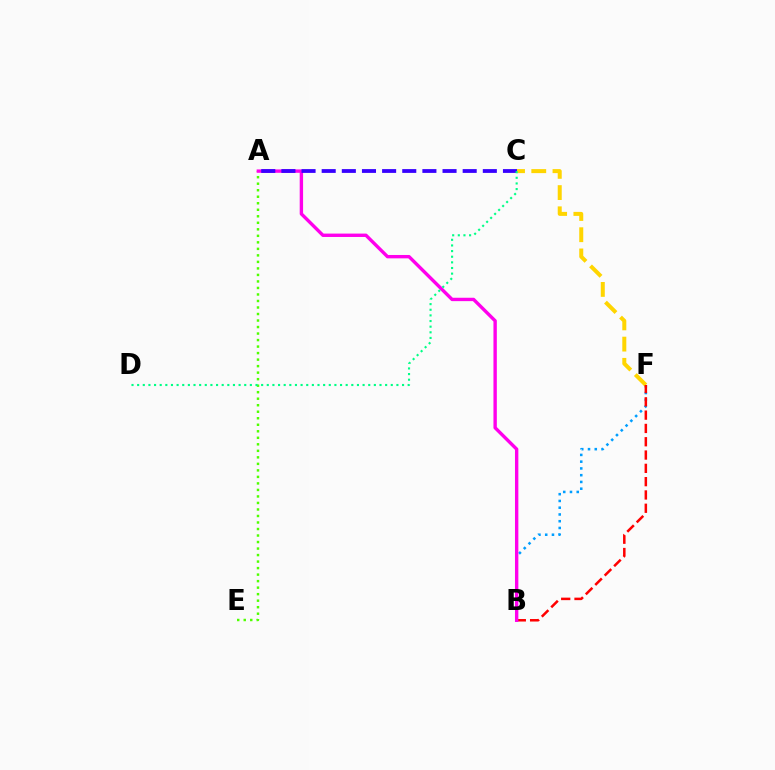{('B', 'F'): [{'color': '#009eff', 'line_style': 'dotted', 'thickness': 1.84}, {'color': '#ff0000', 'line_style': 'dashed', 'thickness': 1.81}], ('C', 'F'): [{'color': '#ffd500', 'line_style': 'dashed', 'thickness': 2.88}], ('A', 'E'): [{'color': '#4fff00', 'line_style': 'dotted', 'thickness': 1.77}], ('A', 'B'): [{'color': '#ff00ed', 'line_style': 'solid', 'thickness': 2.43}], ('A', 'C'): [{'color': '#3700ff', 'line_style': 'dashed', 'thickness': 2.74}], ('C', 'D'): [{'color': '#00ff86', 'line_style': 'dotted', 'thickness': 1.53}]}